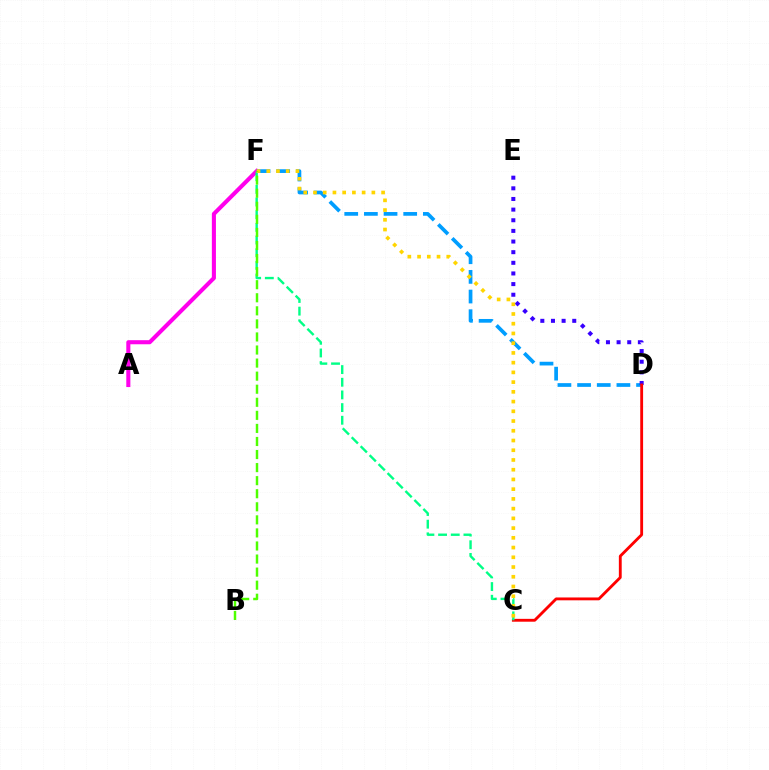{('A', 'F'): [{'color': '#ff00ed', 'line_style': 'solid', 'thickness': 2.94}], ('D', 'F'): [{'color': '#009eff', 'line_style': 'dashed', 'thickness': 2.67}], ('D', 'E'): [{'color': '#3700ff', 'line_style': 'dotted', 'thickness': 2.89}], ('C', 'D'): [{'color': '#ff0000', 'line_style': 'solid', 'thickness': 2.05}], ('C', 'F'): [{'color': '#00ff86', 'line_style': 'dashed', 'thickness': 1.72}, {'color': '#ffd500', 'line_style': 'dotted', 'thickness': 2.64}], ('B', 'F'): [{'color': '#4fff00', 'line_style': 'dashed', 'thickness': 1.77}]}